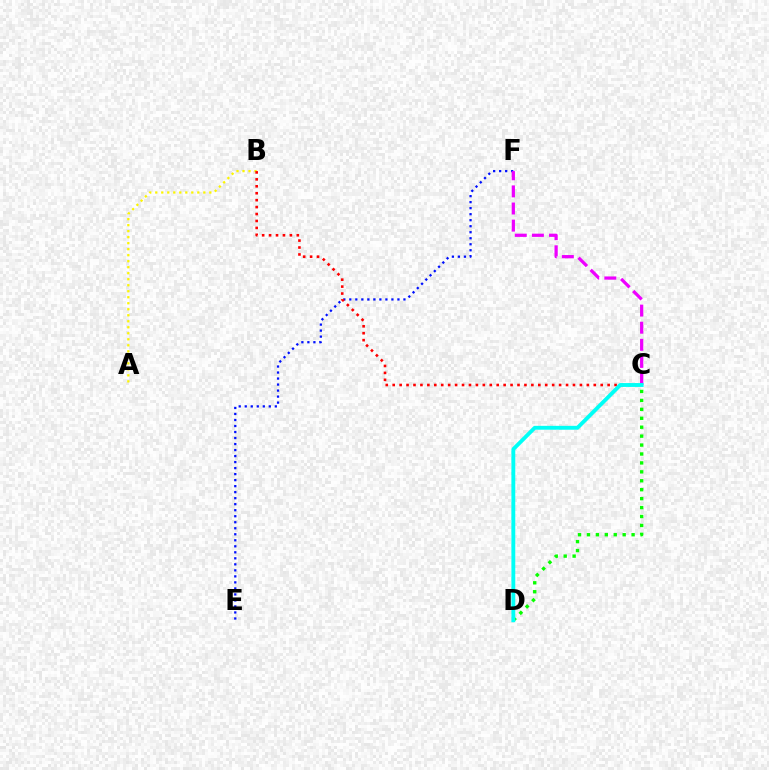{('E', 'F'): [{'color': '#0010ff', 'line_style': 'dotted', 'thickness': 1.63}], ('A', 'B'): [{'color': '#fcf500', 'line_style': 'dotted', 'thickness': 1.63}], ('B', 'C'): [{'color': '#ff0000', 'line_style': 'dotted', 'thickness': 1.88}], ('C', 'D'): [{'color': '#08ff00', 'line_style': 'dotted', 'thickness': 2.43}, {'color': '#00fff6', 'line_style': 'solid', 'thickness': 2.79}], ('C', 'F'): [{'color': '#ee00ff', 'line_style': 'dashed', 'thickness': 2.32}]}